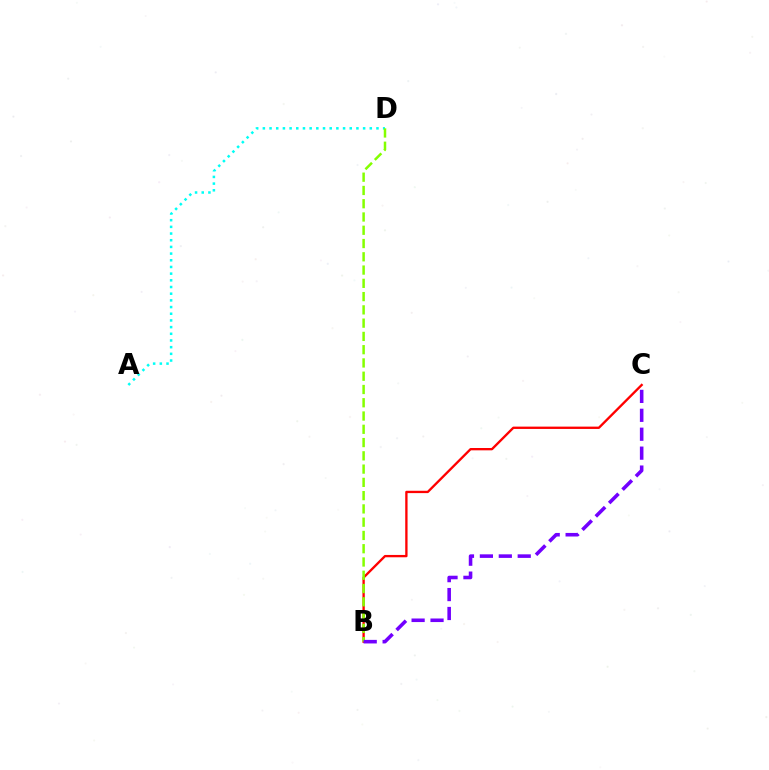{('A', 'D'): [{'color': '#00fff6', 'line_style': 'dotted', 'thickness': 1.82}], ('B', 'C'): [{'color': '#ff0000', 'line_style': 'solid', 'thickness': 1.68}, {'color': '#7200ff', 'line_style': 'dashed', 'thickness': 2.57}], ('B', 'D'): [{'color': '#84ff00', 'line_style': 'dashed', 'thickness': 1.8}]}